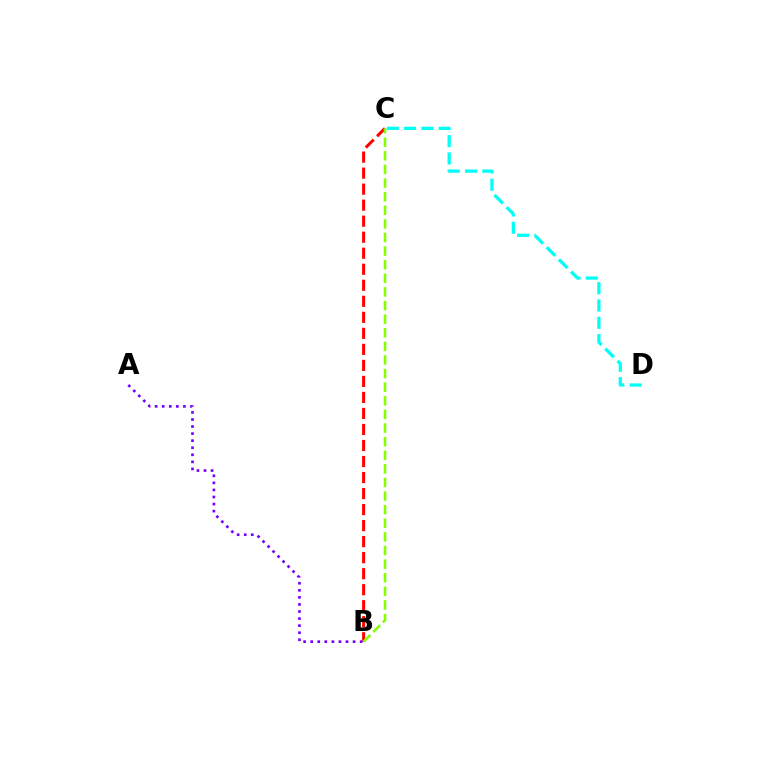{('B', 'C'): [{'color': '#ff0000', 'line_style': 'dashed', 'thickness': 2.18}, {'color': '#84ff00', 'line_style': 'dashed', 'thickness': 1.85}], ('A', 'B'): [{'color': '#7200ff', 'line_style': 'dotted', 'thickness': 1.92}], ('C', 'D'): [{'color': '#00fff6', 'line_style': 'dashed', 'thickness': 2.35}]}